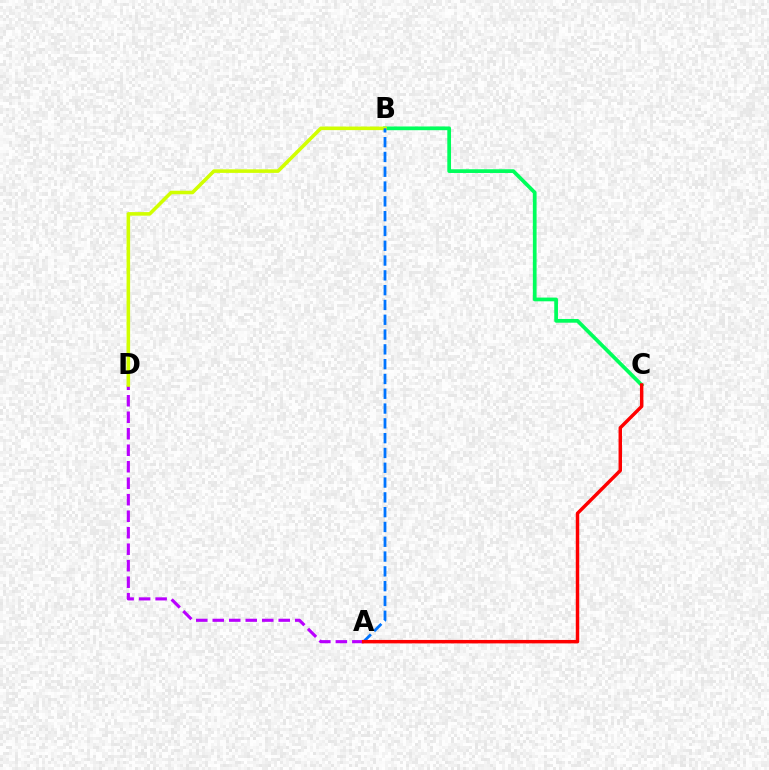{('B', 'C'): [{'color': '#00ff5c', 'line_style': 'solid', 'thickness': 2.68}], ('A', 'D'): [{'color': '#b900ff', 'line_style': 'dashed', 'thickness': 2.24}], ('B', 'D'): [{'color': '#d1ff00', 'line_style': 'solid', 'thickness': 2.56}], ('A', 'B'): [{'color': '#0074ff', 'line_style': 'dashed', 'thickness': 2.01}], ('A', 'C'): [{'color': '#ff0000', 'line_style': 'solid', 'thickness': 2.48}]}